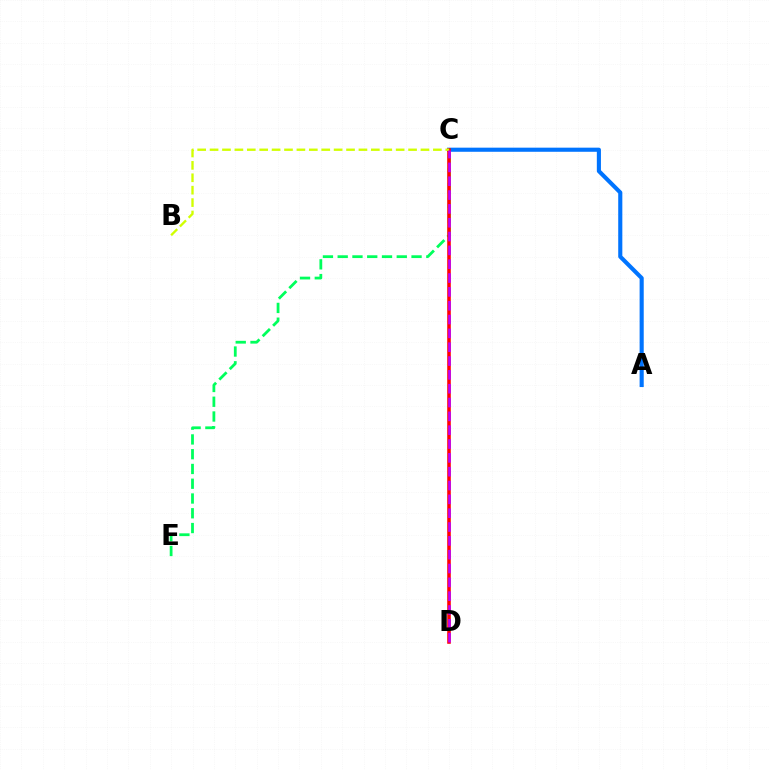{('A', 'C'): [{'color': '#0074ff', 'line_style': 'solid', 'thickness': 2.96}], ('C', 'E'): [{'color': '#00ff5c', 'line_style': 'dashed', 'thickness': 2.01}], ('C', 'D'): [{'color': '#ff0000', 'line_style': 'solid', 'thickness': 2.56}, {'color': '#b900ff', 'line_style': 'dashed', 'thickness': 1.88}], ('B', 'C'): [{'color': '#d1ff00', 'line_style': 'dashed', 'thickness': 1.69}]}